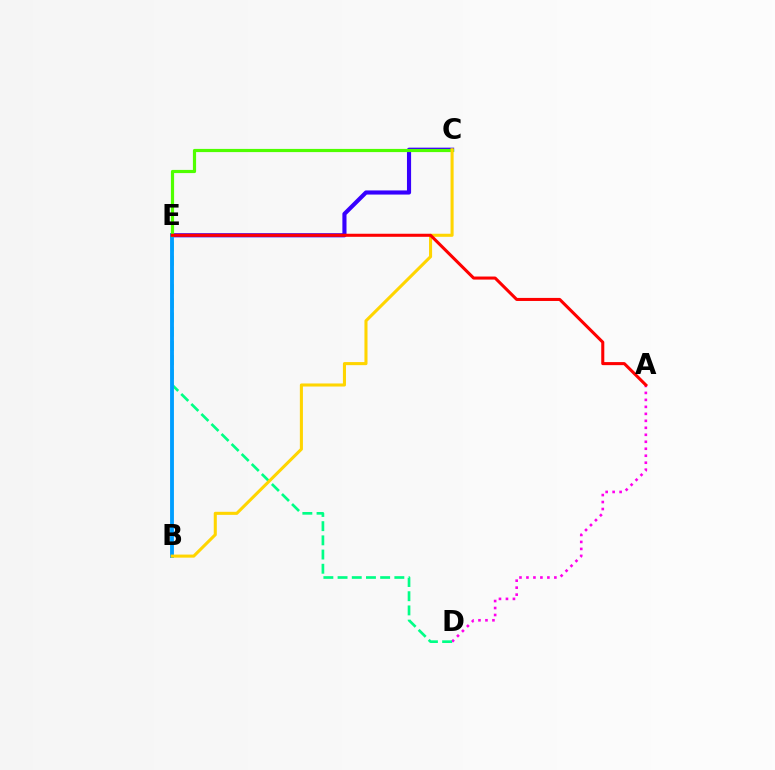{('C', 'E'): [{'color': '#3700ff', 'line_style': 'solid', 'thickness': 2.97}, {'color': '#4fff00', 'line_style': 'solid', 'thickness': 2.29}], ('A', 'D'): [{'color': '#ff00ed', 'line_style': 'dotted', 'thickness': 1.9}], ('D', 'E'): [{'color': '#00ff86', 'line_style': 'dashed', 'thickness': 1.93}], ('B', 'E'): [{'color': '#009eff', 'line_style': 'solid', 'thickness': 2.78}], ('B', 'C'): [{'color': '#ffd500', 'line_style': 'solid', 'thickness': 2.21}], ('A', 'E'): [{'color': '#ff0000', 'line_style': 'solid', 'thickness': 2.2}]}